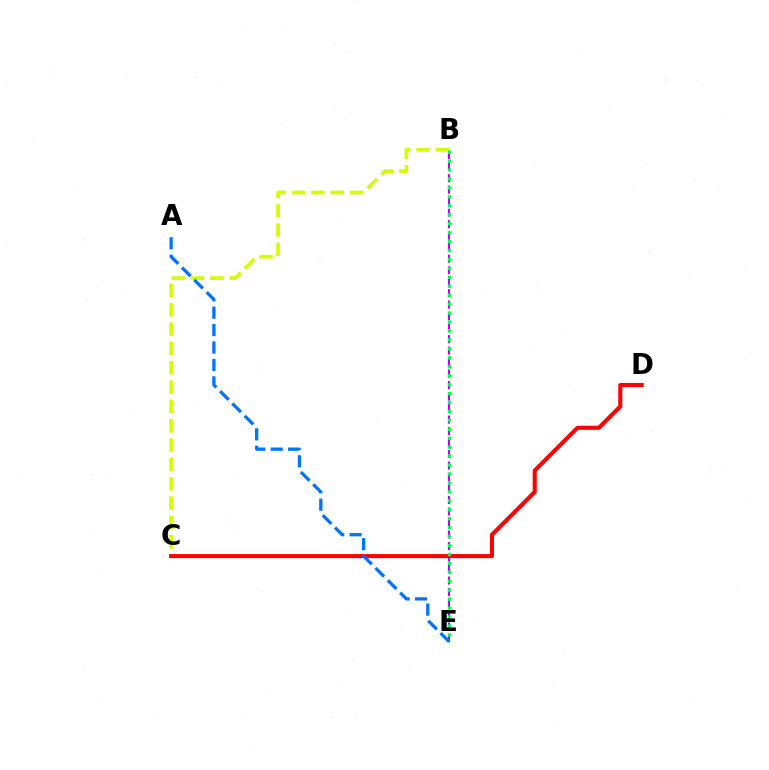{('B', 'C'): [{'color': '#d1ff00', 'line_style': 'dashed', 'thickness': 2.63}], ('B', 'E'): [{'color': '#b900ff', 'line_style': 'dashed', 'thickness': 1.56}, {'color': '#00ff5c', 'line_style': 'dotted', 'thickness': 2.43}], ('C', 'D'): [{'color': '#ff0000', 'line_style': 'solid', 'thickness': 2.93}], ('A', 'E'): [{'color': '#0074ff', 'line_style': 'dashed', 'thickness': 2.37}]}